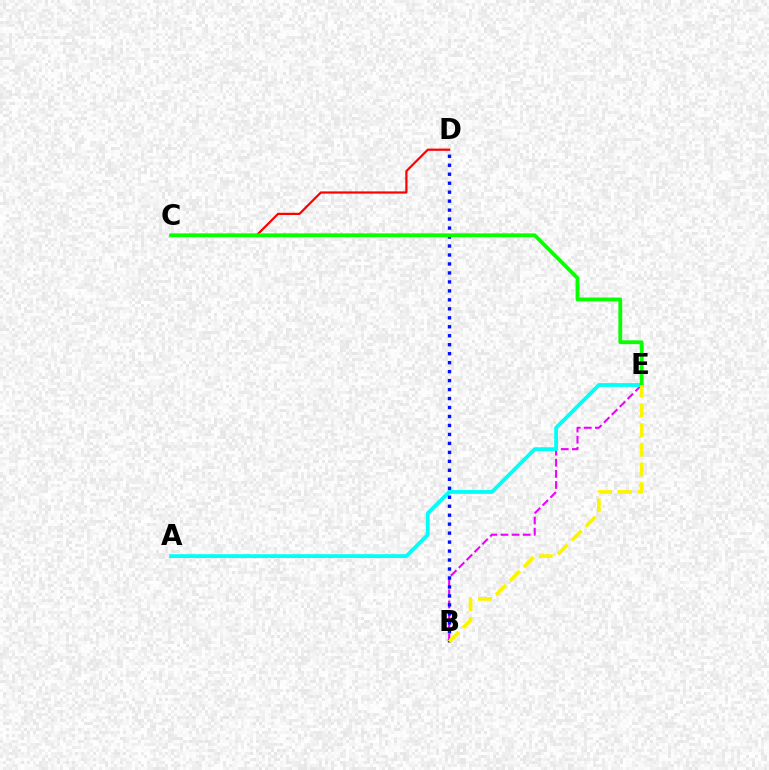{('B', 'E'): [{'color': '#ee00ff', 'line_style': 'dashed', 'thickness': 1.51}, {'color': '#fcf500', 'line_style': 'dashed', 'thickness': 2.67}], ('C', 'D'): [{'color': '#ff0000', 'line_style': 'solid', 'thickness': 1.59}], ('A', 'E'): [{'color': '#00fff6', 'line_style': 'solid', 'thickness': 2.75}], ('B', 'D'): [{'color': '#0010ff', 'line_style': 'dotted', 'thickness': 2.44}], ('C', 'E'): [{'color': '#08ff00', 'line_style': 'solid', 'thickness': 2.74}]}